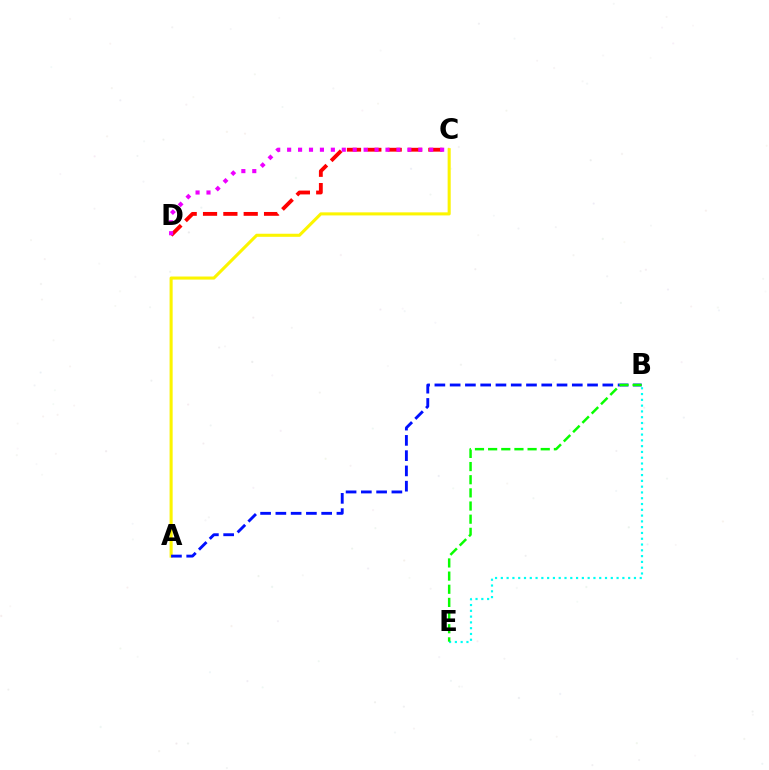{('C', 'D'): [{'color': '#ff0000', 'line_style': 'dashed', 'thickness': 2.76}, {'color': '#ee00ff', 'line_style': 'dotted', 'thickness': 2.97}], ('A', 'C'): [{'color': '#fcf500', 'line_style': 'solid', 'thickness': 2.21}], ('A', 'B'): [{'color': '#0010ff', 'line_style': 'dashed', 'thickness': 2.07}], ('B', 'E'): [{'color': '#00fff6', 'line_style': 'dotted', 'thickness': 1.57}, {'color': '#08ff00', 'line_style': 'dashed', 'thickness': 1.79}]}